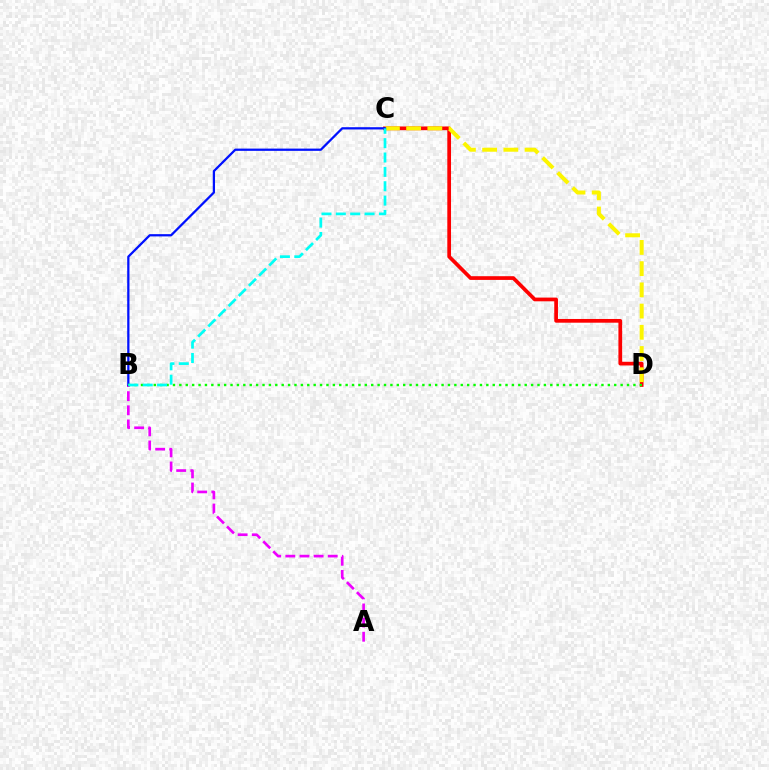{('C', 'D'): [{'color': '#ff0000', 'line_style': 'solid', 'thickness': 2.68}, {'color': '#fcf500', 'line_style': 'dashed', 'thickness': 2.88}], ('A', 'B'): [{'color': '#ee00ff', 'line_style': 'dashed', 'thickness': 1.92}], ('B', 'C'): [{'color': '#0010ff', 'line_style': 'solid', 'thickness': 1.63}, {'color': '#00fff6', 'line_style': 'dashed', 'thickness': 1.95}], ('B', 'D'): [{'color': '#08ff00', 'line_style': 'dotted', 'thickness': 1.74}]}